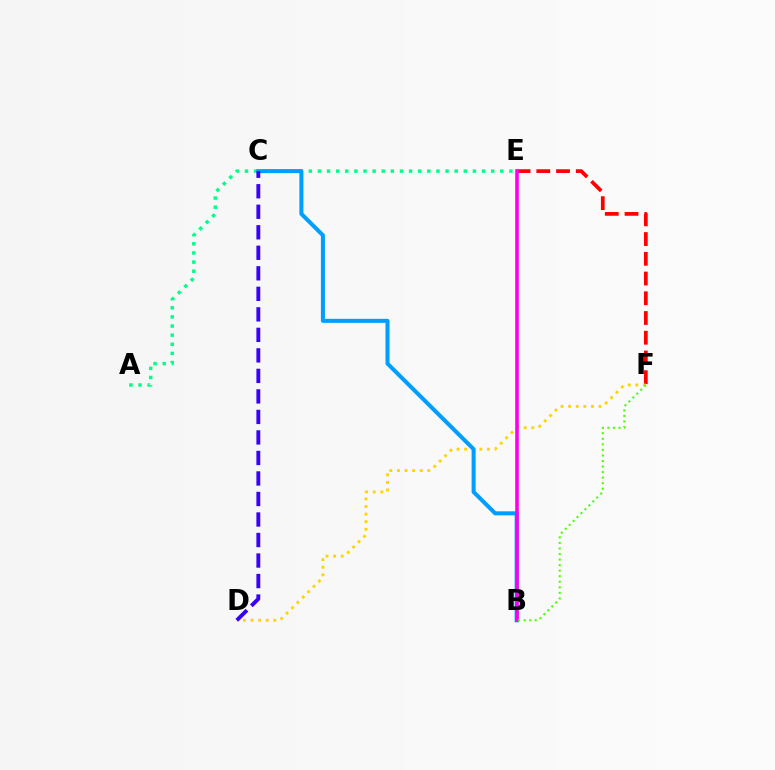{('E', 'F'): [{'color': '#ff0000', 'line_style': 'dashed', 'thickness': 2.68}], ('A', 'E'): [{'color': '#00ff86', 'line_style': 'dotted', 'thickness': 2.48}], ('D', 'F'): [{'color': '#ffd500', 'line_style': 'dotted', 'thickness': 2.07}], ('B', 'C'): [{'color': '#009eff', 'line_style': 'solid', 'thickness': 2.9}], ('B', 'E'): [{'color': '#ff00ed', 'line_style': 'solid', 'thickness': 2.59}], ('C', 'D'): [{'color': '#3700ff', 'line_style': 'dashed', 'thickness': 2.79}], ('B', 'F'): [{'color': '#4fff00', 'line_style': 'dotted', 'thickness': 1.51}]}